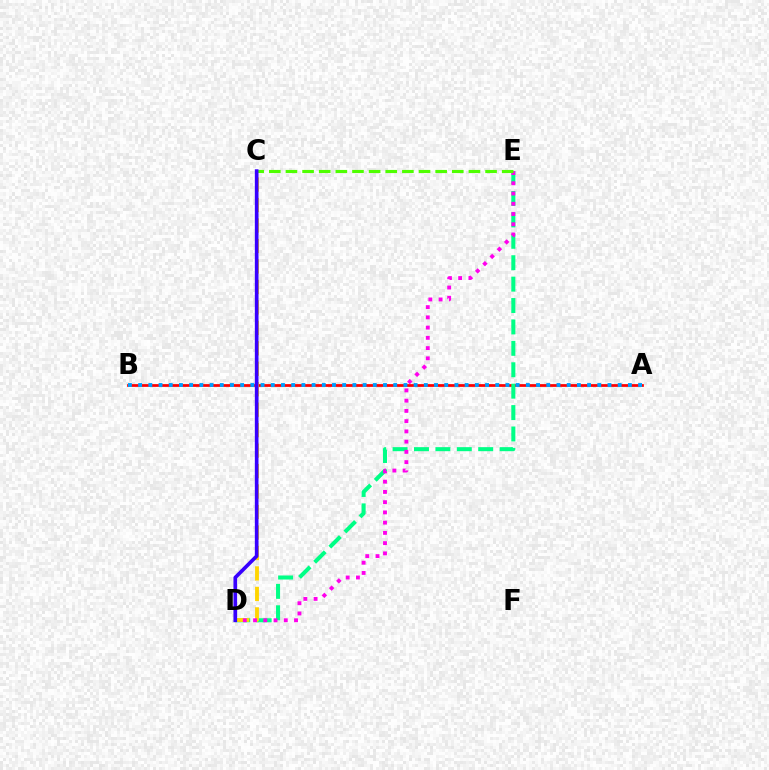{('A', 'B'): [{'color': '#ff0000', 'line_style': 'solid', 'thickness': 1.97}, {'color': '#009eff', 'line_style': 'dotted', 'thickness': 2.77}], ('D', 'E'): [{'color': '#00ff86', 'line_style': 'dashed', 'thickness': 2.91}, {'color': '#ff00ed', 'line_style': 'dotted', 'thickness': 2.78}], ('C', 'D'): [{'color': '#ffd500', 'line_style': 'dashed', 'thickness': 2.78}, {'color': '#3700ff', 'line_style': 'solid', 'thickness': 2.63}], ('C', 'E'): [{'color': '#4fff00', 'line_style': 'dashed', 'thickness': 2.26}]}